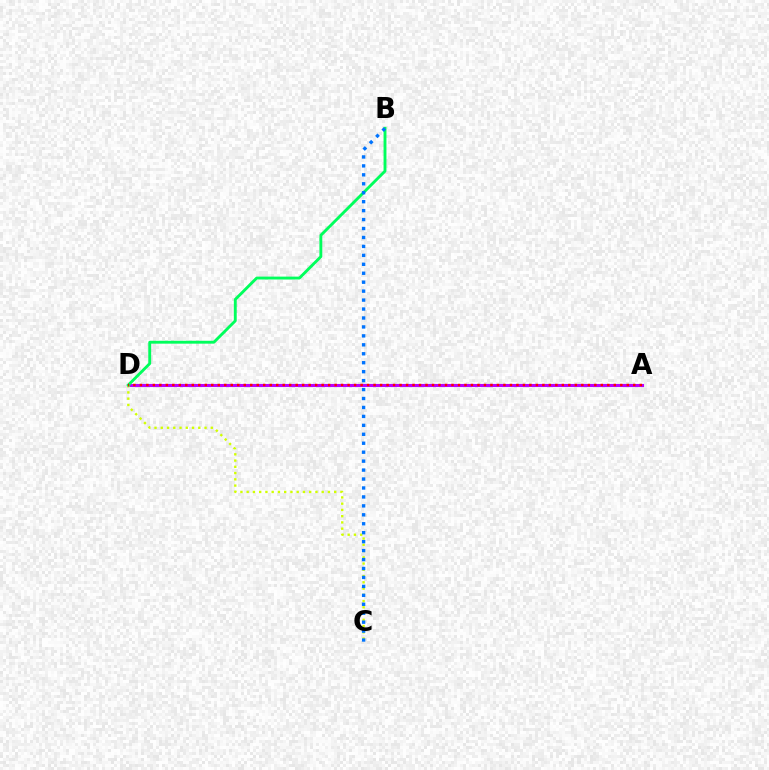{('A', 'D'): [{'color': '#b900ff', 'line_style': 'solid', 'thickness': 2.23}, {'color': '#ff0000', 'line_style': 'dotted', 'thickness': 1.76}], ('C', 'D'): [{'color': '#d1ff00', 'line_style': 'dotted', 'thickness': 1.7}], ('B', 'D'): [{'color': '#00ff5c', 'line_style': 'solid', 'thickness': 2.07}], ('B', 'C'): [{'color': '#0074ff', 'line_style': 'dotted', 'thickness': 2.43}]}